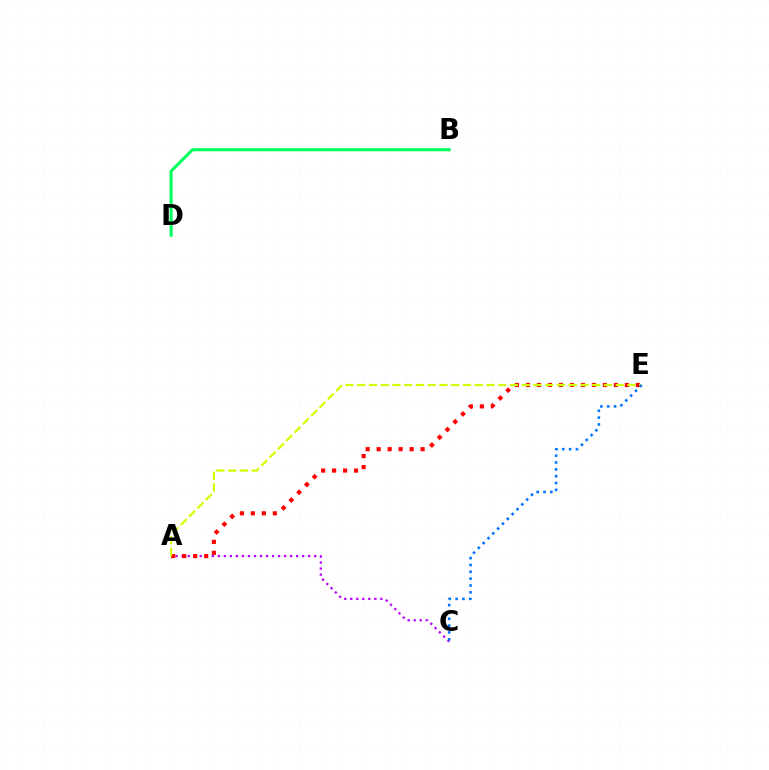{('A', 'C'): [{'color': '#b900ff', 'line_style': 'dotted', 'thickness': 1.64}], ('A', 'E'): [{'color': '#ff0000', 'line_style': 'dotted', 'thickness': 2.99}, {'color': '#d1ff00', 'line_style': 'dashed', 'thickness': 1.6}], ('B', 'D'): [{'color': '#00ff5c', 'line_style': 'solid', 'thickness': 2.19}], ('C', 'E'): [{'color': '#0074ff', 'line_style': 'dotted', 'thickness': 1.86}]}